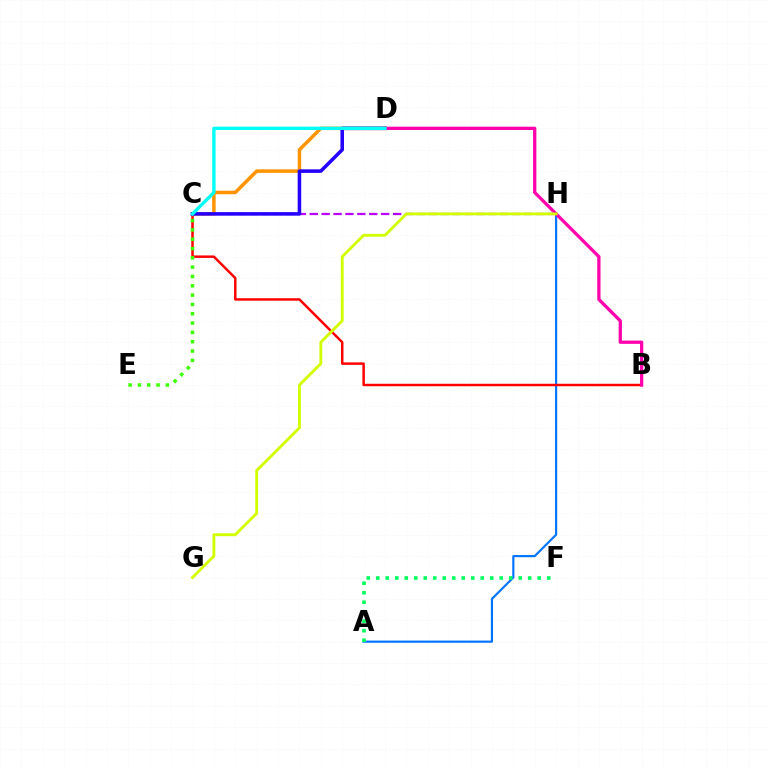{('A', 'H'): [{'color': '#0074ff', 'line_style': 'solid', 'thickness': 1.56}], ('C', 'H'): [{'color': '#b900ff', 'line_style': 'dashed', 'thickness': 1.62}], ('A', 'F'): [{'color': '#00ff5c', 'line_style': 'dotted', 'thickness': 2.58}], ('C', 'D'): [{'color': '#ff9400', 'line_style': 'solid', 'thickness': 2.52}, {'color': '#2500ff', 'line_style': 'solid', 'thickness': 2.55}, {'color': '#00fff6', 'line_style': 'solid', 'thickness': 2.4}], ('B', 'C'): [{'color': '#ff0000', 'line_style': 'solid', 'thickness': 1.78}], ('C', 'E'): [{'color': '#3dff00', 'line_style': 'dotted', 'thickness': 2.53}], ('B', 'D'): [{'color': '#ff00ac', 'line_style': 'solid', 'thickness': 2.35}], ('G', 'H'): [{'color': '#d1ff00', 'line_style': 'solid', 'thickness': 2.07}]}